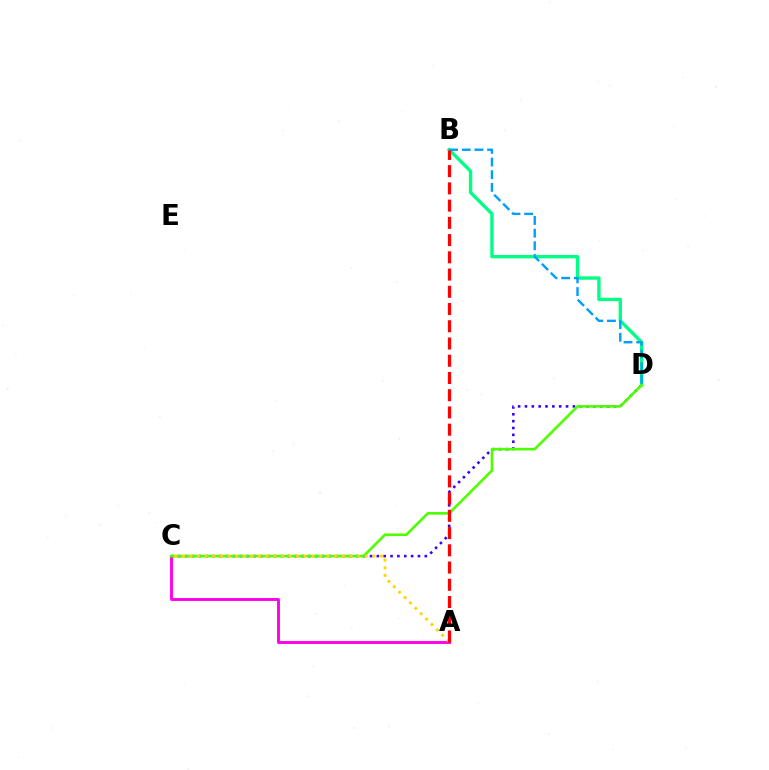{('C', 'D'): [{'color': '#3700ff', 'line_style': 'dotted', 'thickness': 1.86}, {'color': '#4fff00', 'line_style': 'solid', 'thickness': 1.89}], ('A', 'C'): [{'color': '#ff00ed', 'line_style': 'solid', 'thickness': 2.09}, {'color': '#ffd500', 'line_style': 'dotted', 'thickness': 2.07}], ('B', 'D'): [{'color': '#00ff86', 'line_style': 'solid', 'thickness': 2.43}, {'color': '#009eff', 'line_style': 'dashed', 'thickness': 1.72}], ('A', 'B'): [{'color': '#ff0000', 'line_style': 'dashed', 'thickness': 2.34}]}